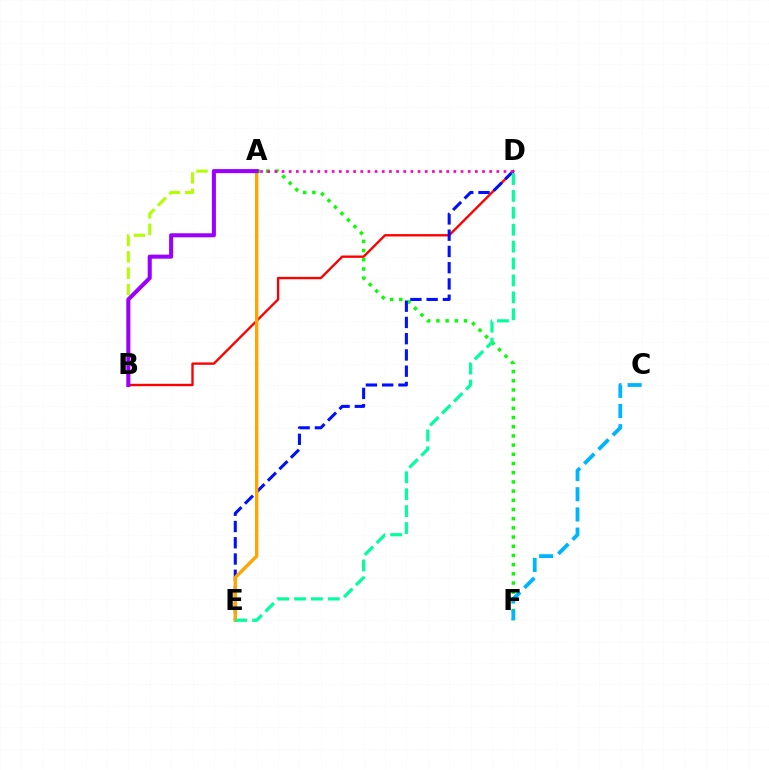{('A', 'B'): [{'color': '#b3ff00', 'line_style': 'dashed', 'thickness': 2.22}, {'color': '#9b00ff', 'line_style': 'solid', 'thickness': 2.92}], ('B', 'D'): [{'color': '#ff0000', 'line_style': 'solid', 'thickness': 1.7}], ('A', 'F'): [{'color': '#08ff00', 'line_style': 'dotted', 'thickness': 2.5}], ('D', 'E'): [{'color': '#0010ff', 'line_style': 'dashed', 'thickness': 2.21}, {'color': '#00ff9d', 'line_style': 'dashed', 'thickness': 2.3}], ('A', 'D'): [{'color': '#ff00bd', 'line_style': 'dotted', 'thickness': 1.95}], ('A', 'E'): [{'color': '#ffa500', 'line_style': 'solid', 'thickness': 2.43}], ('C', 'F'): [{'color': '#00b5ff', 'line_style': 'dashed', 'thickness': 2.74}]}